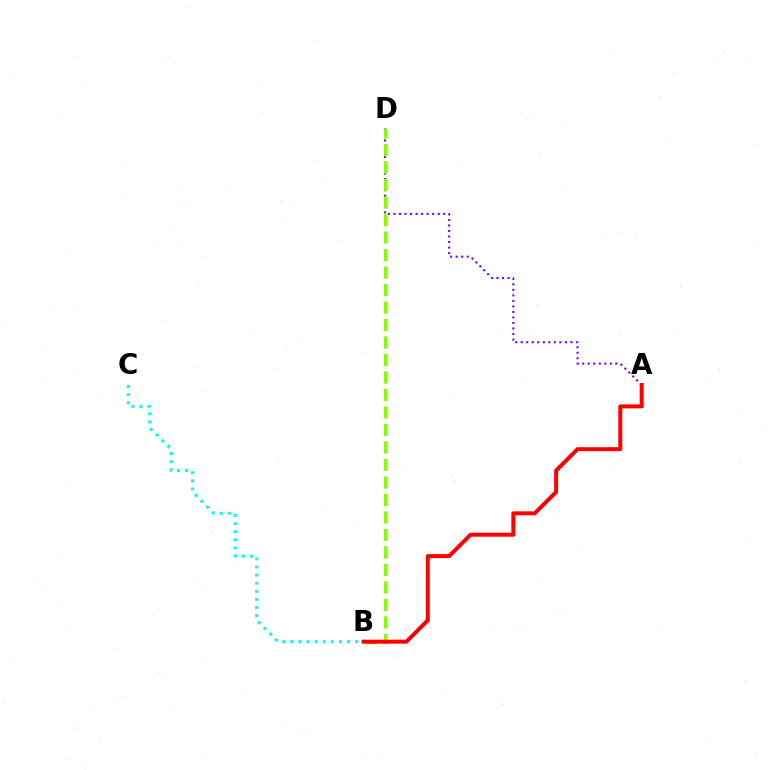{('A', 'D'): [{'color': '#7200ff', 'line_style': 'dotted', 'thickness': 1.5}], ('B', 'C'): [{'color': '#00fff6', 'line_style': 'dotted', 'thickness': 2.2}], ('B', 'D'): [{'color': '#84ff00', 'line_style': 'dashed', 'thickness': 2.38}], ('A', 'B'): [{'color': '#ff0000', 'line_style': 'solid', 'thickness': 2.86}]}